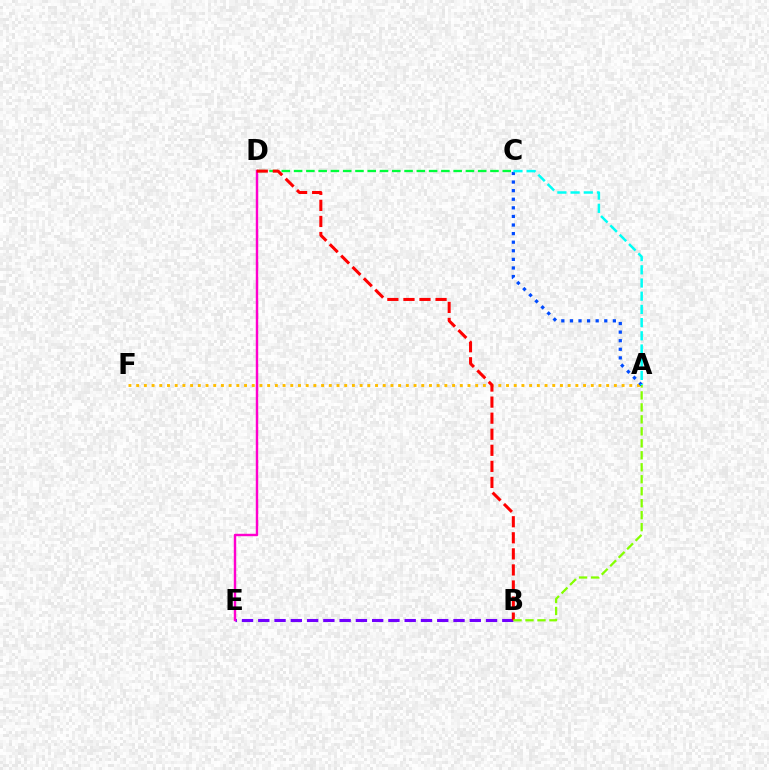{('B', 'E'): [{'color': '#7200ff', 'line_style': 'dashed', 'thickness': 2.21}], ('C', 'D'): [{'color': '#00ff39', 'line_style': 'dashed', 'thickness': 1.67}], ('A', 'F'): [{'color': '#ffbd00', 'line_style': 'dotted', 'thickness': 2.09}], ('D', 'E'): [{'color': '#ff00cf', 'line_style': 'solid', 'thickness': 1.75}], ('B', 'D'): [{'color': '#ff0000', 'line_style': 'dashed', 'thickness': 2.18}], ('A', 'B'): [{'color': '#84ff00', 'line_style': 'dashed', 'thickness': 1.63}], ('A', 'C'): [{'color': '#004bff', 'line_style': 'dotted', 'thickness': 2.33}, {'color': '#00fff6', 'line_style': 'dashed', 'thickness': 1.79}]}